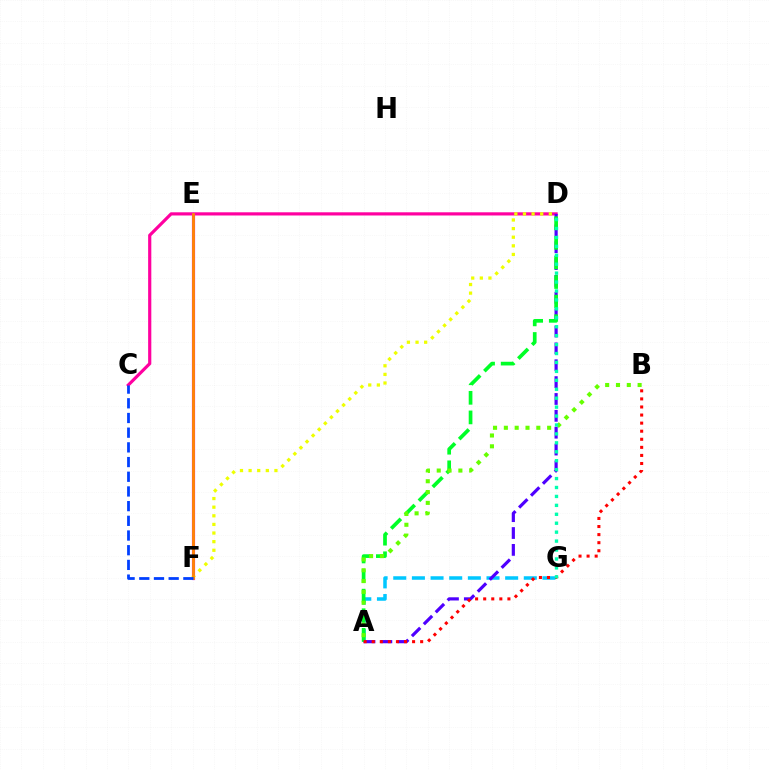{('A', 'G'): [{'color': '#00c7ff', 'line_style': 'dashed', 'thickness': 2.53}], ('C', 'D'): [{'color': '#ff00a0', 'line_style': 'solid', 'thickness': 2.29}], ('E', 'F'): [{'color': '#d600ff', 'line_style': 'solid', 'thickness': 2.28}, {'color': '#ff8800', 'line_style': 'solid', 'thickness': 2.0}], ('D', 'F'): [{'color': '#eeff00', 'line_style': 'dotted', 'thickness': 2.34}], ('A', 'D'): [{'color': '#4f00ff', 'line_style': 'dashed', 'thickness': 2.29}, {'color': '#00ff27', 'line_style': 'dashed', 'thickness': 2.66}], ('A', 'B'): [{'color': '#ff0000', 'line_style': 'dotted', 'thickness': 2.19}, {'color': '#66ff00', 'line_style': 'dotted', 'thickness': 2.94}], ('C', 'F'): [{'color': '#003fff', 'line_style': 'dashed', 'thickness': 2.0}], ('D', 'G'): [{'color': '#00ffaf', 'line_style': 'dotted', 'thickness': 2.43}]}